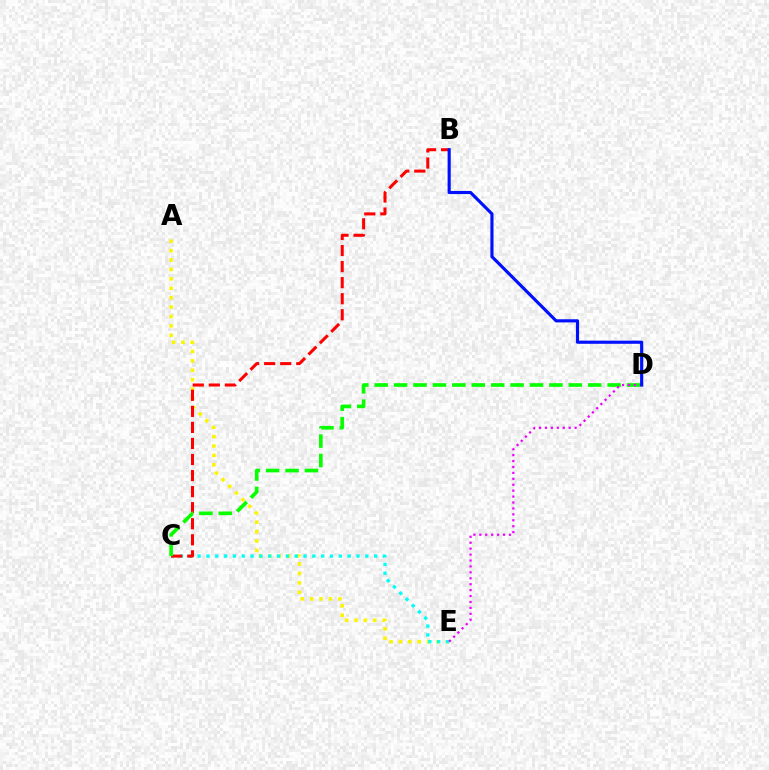{('A', 'E'): [{'color': '#fcf500', 'line_style': 'dotted', 'thickness': 2.55}], ('C', 'E'): [{'color': '#00fff6', 'line_style': 'dotted', 'thickness': 2.4}], ('B', 'C'): [{'color': '#ff0000', 'line_style': 'dashed', 'thickness': 2.18}], ('C', 'D'): [{'color': '#08ff00', 'line_style': 'dashed', 'thickness': 2.64}], ('D', 'E'): [{'color': '#ee00ff', 'line_style': 'dotted', 'thickness': 1.61}], ('B', 'D'): [{'color': '#0010ff', 'line_style': 'solid', 'thickness': 2.26}]}